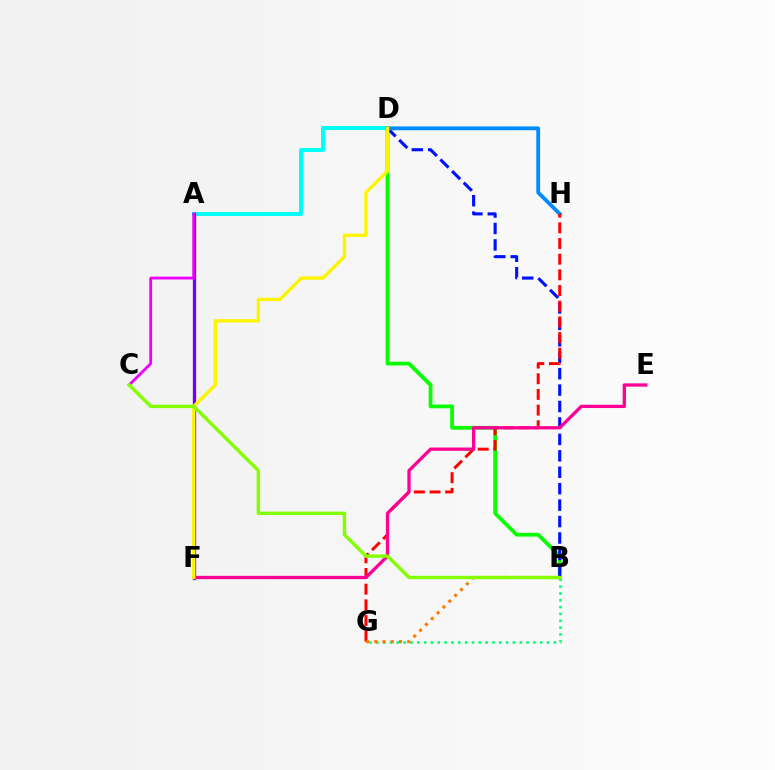{('B', 'D'): [{'color': '#08ff00', 'line_style': 'solid', 'thickness': 2.72}, {'color': '#0010ff', 'line_style': 'dashed', 'thickness': 2.23}], ('A', 'D'): [{'color': '#00fff6', 'line_style': 'solid', 'thickness': 2.88}], ('B', 'G'): [{'color': '#00ff74', 'line_style': 'dotted', 'thickness': 1.86}, {'color': '#ff7c00', 'line_style': 'dotted', 'thickness': 2.24}], ('D', 'H'): [{'color': '#008cff', 'line_style': 'solid', 'thickness': 2.76}], ('G', 'H'): [{'color': '#ff0000', 'line_style': 'dashed', 'thickness': 2.13}], ('A', 'F'): [{'color': '#7200ff', 'line_style': 'solid', 'thickness': 2.37}], ('E', 'F'): [{'color': '#ff0094', 'line_style': 'solid', 'thickness': 2.36}], ('D', 'F'): [{'color': '#fcf500', 'line_style': 'solid', 'thickness': 2.42}], ('A', 'C'): [{'color': '#ee00ff', 'line_style': 'solid', 'thickness': 2.03}], ('B', 'C'): [{'color': '#84ff00', 'line_style': 'solid', 'thickness': 2.44}]}